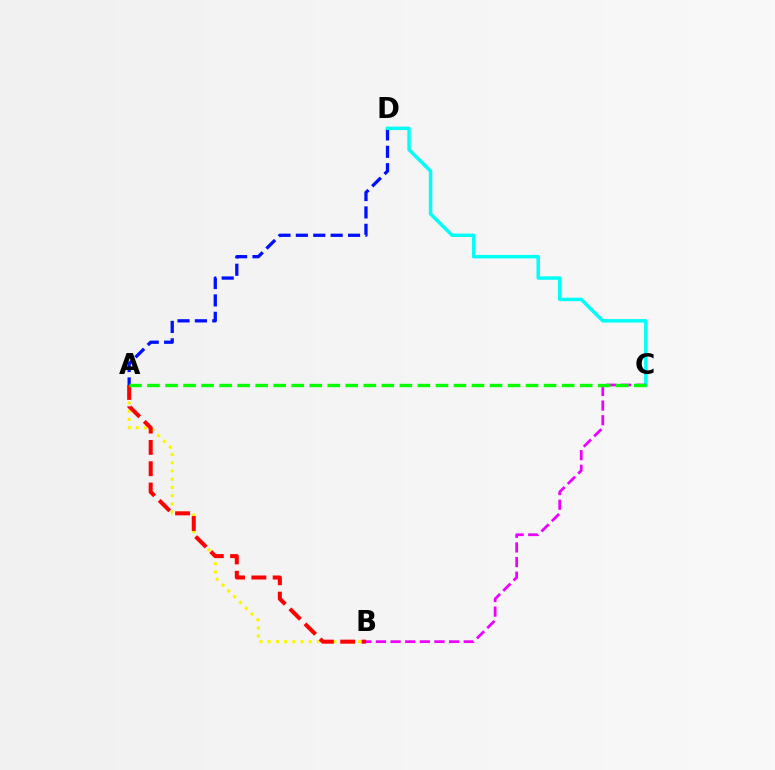{('A', 'B'): [{'color': '#fcf500', 'line_style': 'dotted', 'thickness': 2.23}, {'color': '#ff0000', 'line_style': 'dashed', 'thickness': 2.9}], ('A', 'D'): [{'color': '#0010ff', 'line_style': 'dashed', 'thickness': 2.36}], ('C', 'D'): [{'color': '#00fff6', 'line_style': 'solid', 'thickness': 2.49}], ('B', 'C'): [{'color': '#ee00ff', 'line_style': 'dashed', 'thickness': 1.99}], ('A', 'C'): [{'color': '#08ff00', 'line_style': 'dashed', 'thickness': 2.45}]}